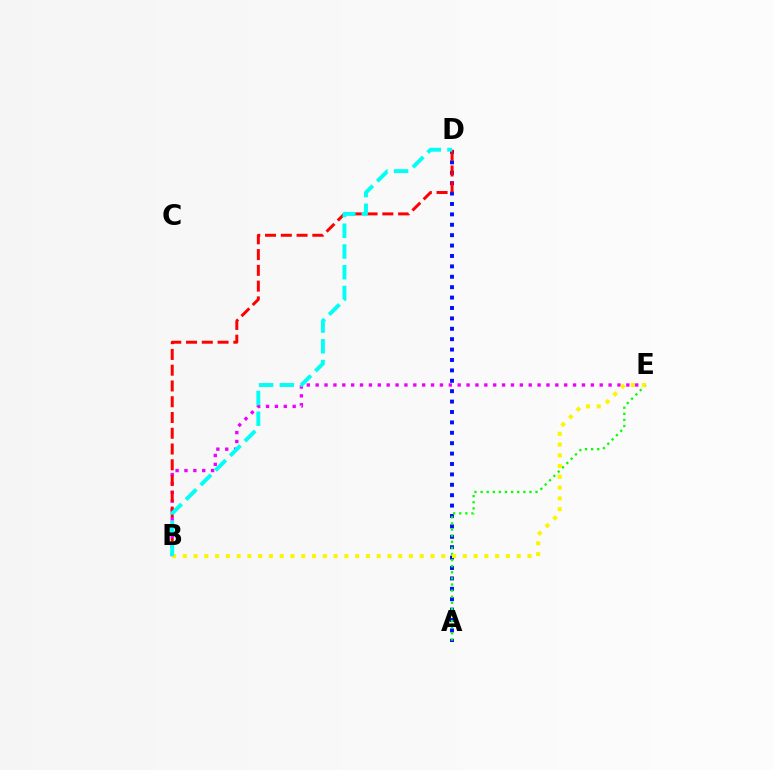{('B', 'E'): [{'color': '#ee00ff', 'line_style': 'dotted', 'thickness': 2.41}, {'color': '#fcf500', 'line_style': 'dotted', 'thickness': 2.93}], ('A', 'D'): [{'color': '#0010ff', 'line_style': 'dotted', 'thickness': 2.83}], ('B', 'D'): [{'color': '#ff0000', 'line_style': 'dashed', 'thickness': 2.14}, {'color': '#00fff6', 'line_style': 'dashed', 'thickness': 2.82}], ('A', 'E'): [{'color': '#08ff00', 'line_style': 'dotted', 'thickness': 1.66}]}